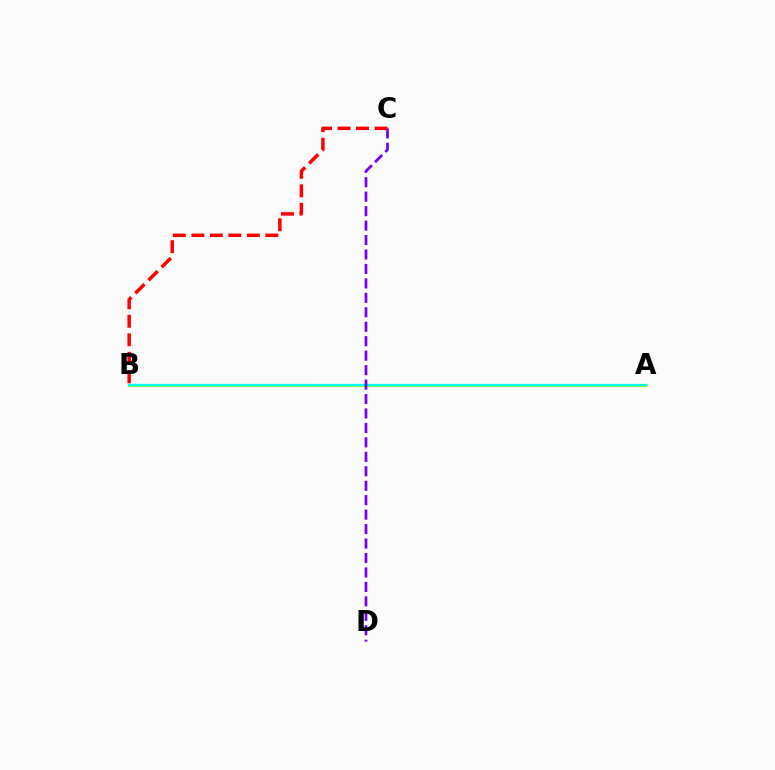{('A', 'B'): [{'color': '#84ff00', 'line_style': 'solid', 'thickness': 1.91}, {'color': '#00fff6', 'line_style': 'solid', 'thickness': 1.63}], ('C', 'D'): [{'color': '#7200ff', 'line_style': 'dashed', 'thickness': 1.96}], ('B', 'C'): [{'color': '#ff0000', 'line_style': 'dashed', 'thickness': 2.51}]}